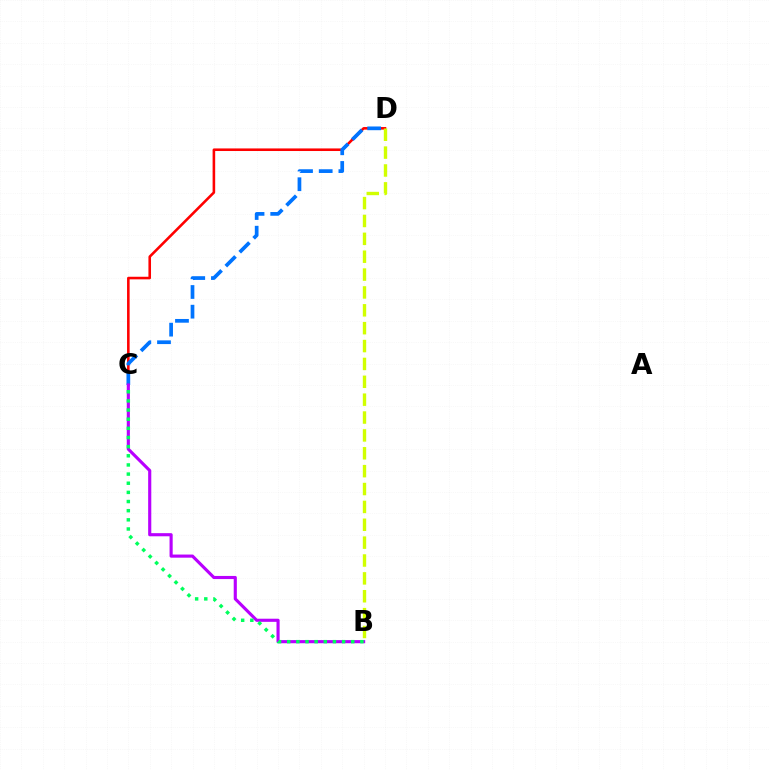{('C', 'D'): [{'color': '#ff0000', 'line_style': 'solid', 'thickness': 1.86}, {'color': '#0074ff', 'line_style': 'dashed', 'thickness': 2.67}], ('B', 'C'): [{'color': '#b900ff', 'line_style': 'solid', 'thickness': 2.25}, {'color': '#00ff5c', 'line_style': 'dotted', 'thickness': 2.49}], ('B', 'D'): [{'color': '#d1ff00', 'line_style': 'dashed', 'thickness': 2.43}]}